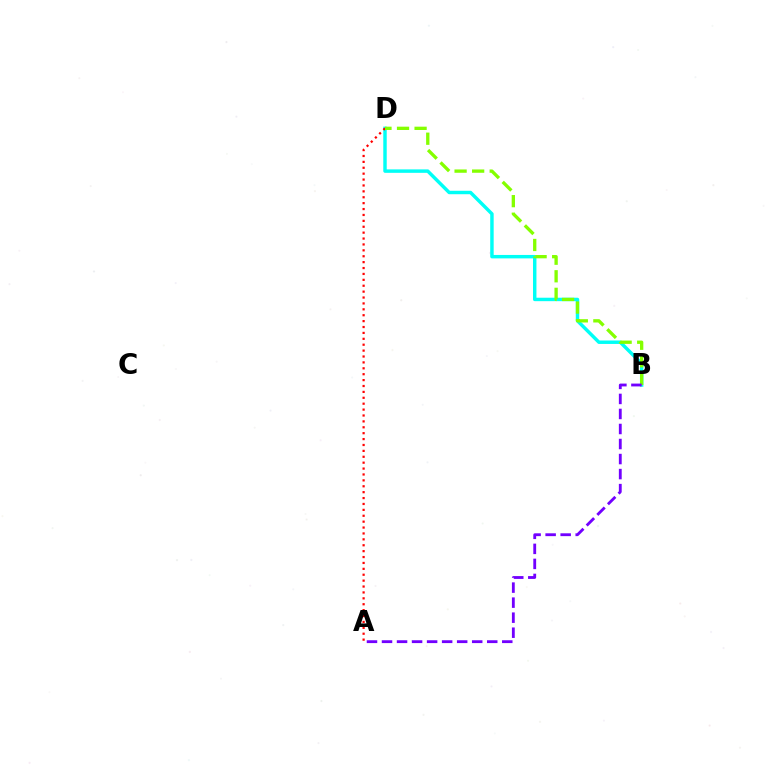{('B', 'D'): [{'color': '#00fff6', 'line_style': 'solid', 'thickness': 2.48}, {'color': '#84ff00', 'line_style': 'dashed', 'thickness': 2.39}], ('A', 'D'): [{'color': '#ff0000', 'line_style': 'dotted', 'thickness': 1.6}], ('A', 'B'): [{'color': '#7200ff', 'line_style': 'dashed', 'thickness': 2.04}]}